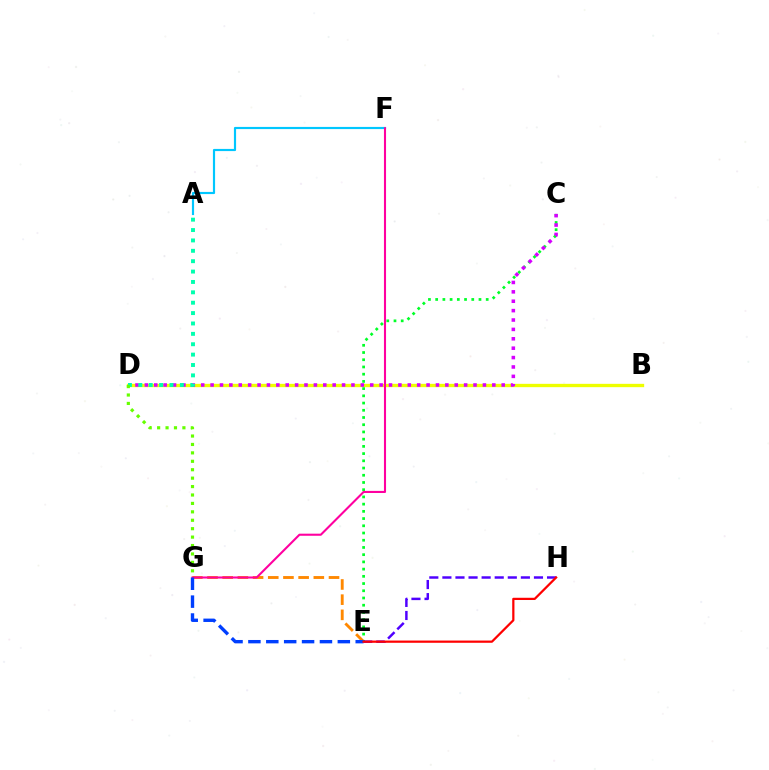{('E', 'G'): [{'color': '#ff8800', 'line_style': 'dashed', 'thickness': 2.06}, {'color': '#003fff', 'line_style': 'dashed', 'thickness': 2.43}], ('B', 'D'): [{'color': '#eeff00', 'line_style': 'solid', 'thickness': 2.4}], ('C', 'E'): [{'color': '#00ff27', 'line_style': 'dotted', 'thickness': 1.96}], ('C', 'D'): [{'color': '#d600ff', 'line_style': 'dotted', 'thickness': 2.55}], ('A', 'F'): [{'color': '#00c7ff', 'line_style': 'solid', 'thickness': 1.57}], ('E', 'H'): [{'color': '#4f00ff', 'line_style': 'dashed', 'thickness': 1.78}, {'color': '#ff0000', 'line_style': 'solid', 'thickness': 1.61}], ('F', 'G'): [{'color': '#ff00a0', 'line_style': 'solid', 'thickness': 1.51}], ('A', 'D'): [{'color': '#00ffaf', 'line_style': 'dotted', 'thickness': 2.82}], ('D', 'G'): [{'color': '#66ff00', 'line_style': 'dotted', 'thickness': 2.29}]}